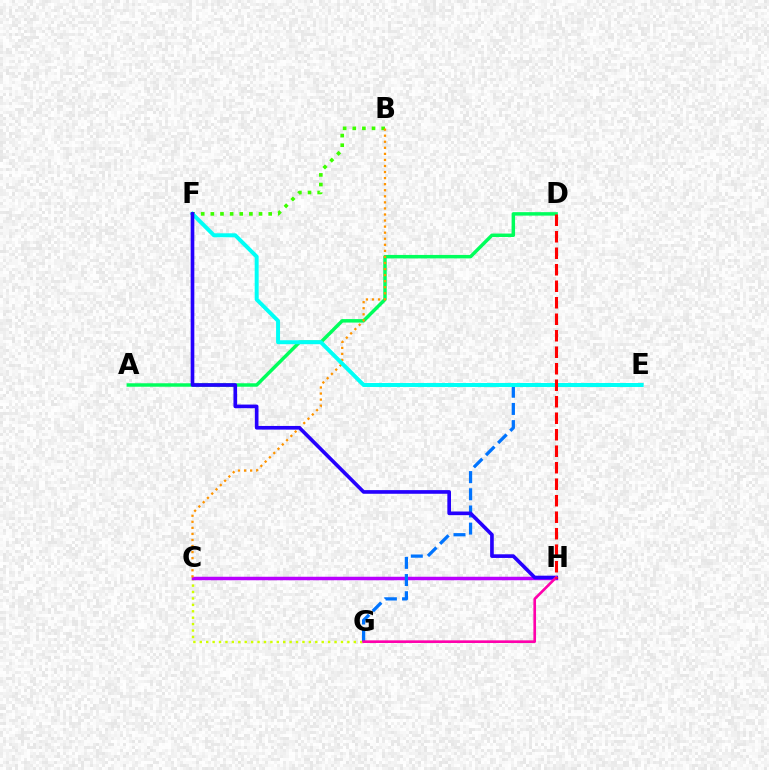{('B', 'F'): [{'color': '#3dff00', 'line_style': 'dotted', 'thickness': 2.62}], ('A', 'D'): [{'color': '#00ff5c', 'line_style': 'solid', 'thickness': 2.5}], ('C', 'G'): [{'color': '#d1ff00', 'line_style': 'dotted', 'thickness': 1.74}], ('C', 'H'): [{'color': '#b900ff', 'line_style': 'solid', 'thickness': 2.51}], ('E', 'G'): [{'color': '#0074ff', 'line_style': 'dashed', 'thickness': 2.33}], ('B', 'C'): [{'color': '#ff9400', 'line_style': 'dotted', 'thickness': 1.65}], ('E', 'F'): [{'color': '#00fff6', 'line_style': 'solid', 'thickness': 2.85}], ('F', 'H'): [{'color': '#2500ff', 'line_style': 'solid', 'thickness': 2.63}], ('G', 'H'): [{'color': '#ff00ac', 'line_style': 'solid', 'thickness': 1.9}], ('D', 'H'): [{'color': '#ff0000', 'line_style': 'dashed', 'thickness': 2.24}]}